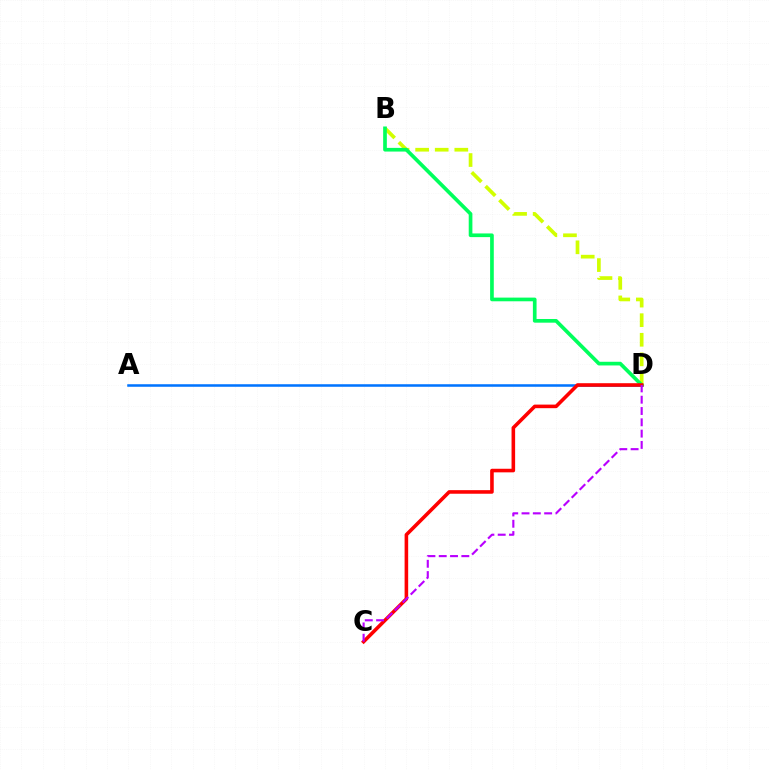{('A', 'D'): [{'color': '#0074ff', 'line_style': 'solid', 'thickness': 1.83}], ('B', 'D'): [{'color': '#d1ff00', 'line_style': 'dashed', 'thickness': 2.66}, {'color': '#00ff5c', 'line_style': 'solid', 'thickness': 2.65}], ('C', 'D'): [{'color': '#ff0000', 'line_style': 'solid', 'thickness': 2.58}, {'color': '#b900ff', 'line_style': 'dashed', 'thickness': 1.54}]}